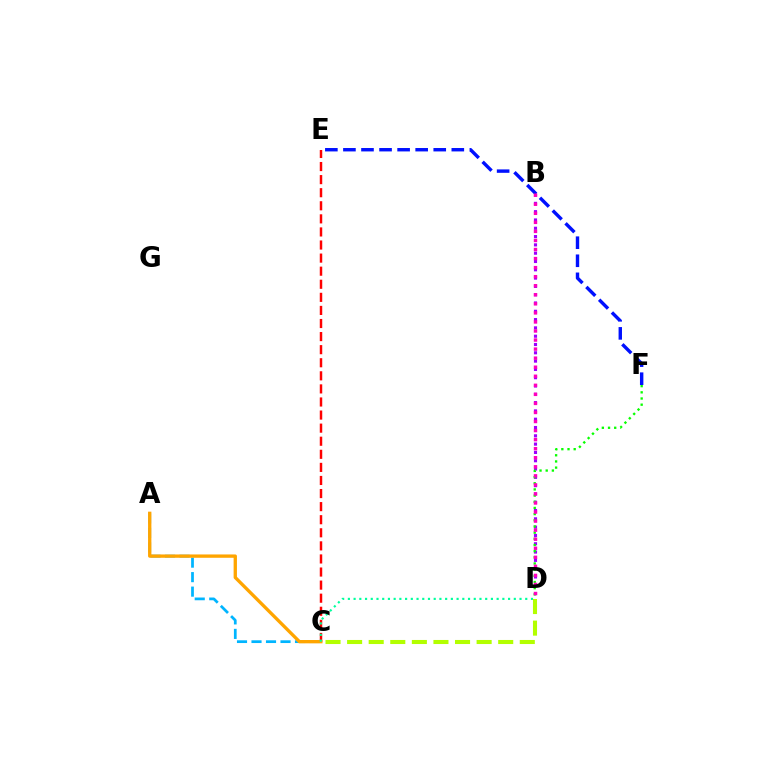{('C', 'E'): [{'color': '#ff0000', 'line_style': 'dashed', 'thickness': 1.78}], ('B', 'D'): [{'color': '#9b00ff', 'line_style': 'dotted', 'thickness': 2.26}, {'color': '#ff00bd', 'line_style': 'dotted', 'thickness': 2.46}], ('E', 'F'): [{'color': '#0010ff', 'line_style': 'dashed', 'thickness': 2.45}], ('A', 'C'): [{'color': '#00b5ff', 'line_style': 'dashed', 'thickness': 1.97}, {'color': '#ffa500', 'line_style': 'solid', 'thickness': 2.4}], ('D', 'F'): [{'color': '#08ff00', 'line_style': 'dotted', 'thickness': 1.68}], ('C', 'D'): [{'color': '#00ff9d', 'line_style': 'dotted', 'thickness': 1.55}, {'color': '#b3ff00', 'line_style': 'dashed', 'thickness': 2.93}]}